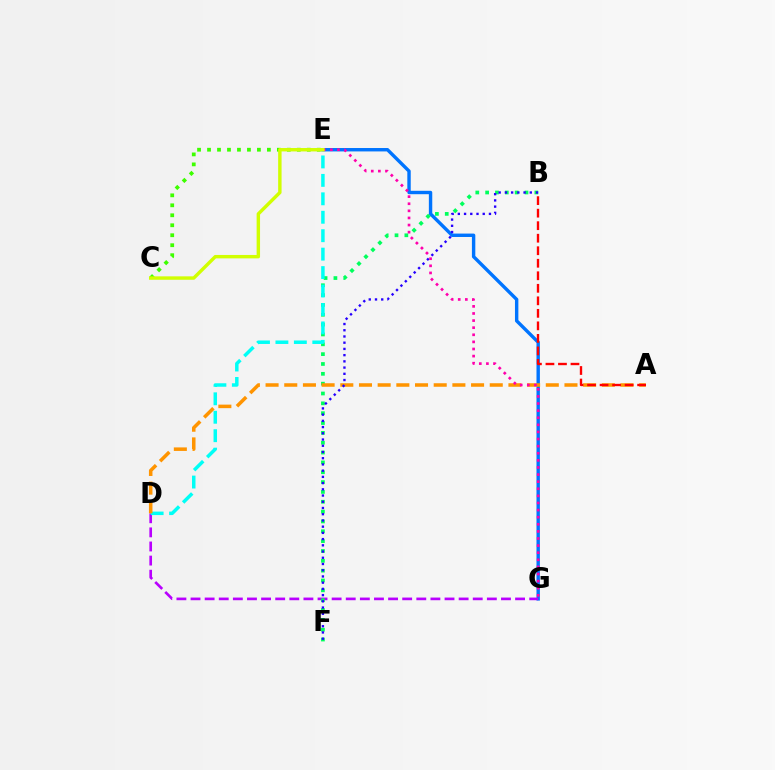{('E', 'G'): [{'color': '#0074ff', 'line_style': 'solid', 'thickness': 2.45}, {'color': '#ff00ac', 'line_style': 'dotted', 'thickness': 1.93}], ('C', 'E'): [{'color': '#3dff00', 'line_style': 'dotted', 'thickness': 2.71}, {'color': '#d1ff00', 'line_style': 'solid', 'thickness': 2.46}], ('D', 'G'): [{'color': '#b900ff', 'line_style': 'dashed', 'thickness': 1.92}], ('B', 'F'): [{'color': '#00ff5c', 'line_style': 'dotted', 'thickness': 2.67}, {'color': '#2500ff', 'line_style': 'dotted', 'thickness': 1.69}], ('D', 'E'): [{'color': '#00fff6', 'line_style': 'dashed', 'thickness': 2.51}], ('A', 'D'): [{'color': '#ff9400', 'line_style': 'dashed', 'thickness': 2.54}], ('A', 'B'): [{'color': '#ff0000', 'line_style': 'dashed', 'thickness': 1.7}]}